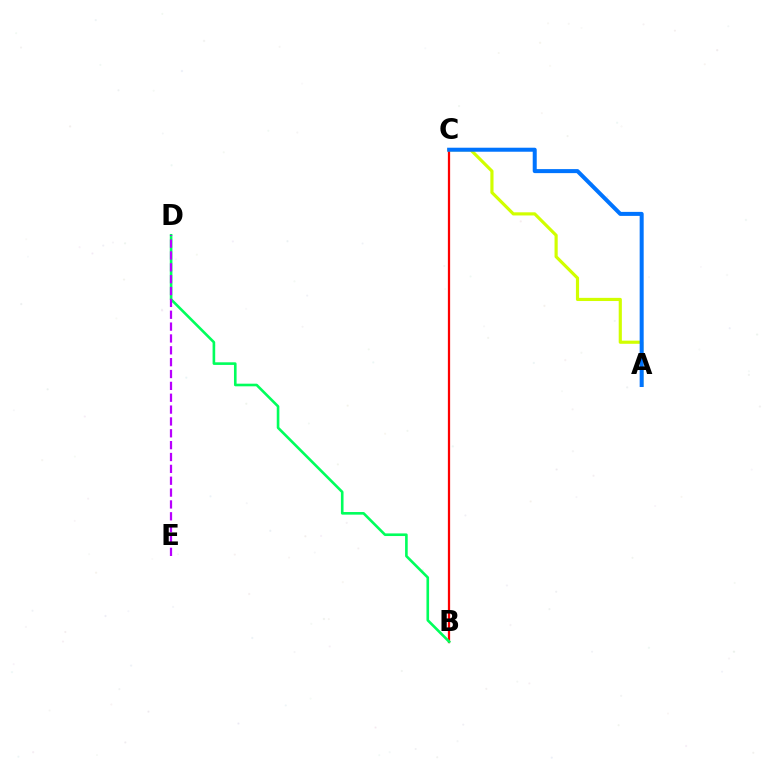{('B', 'C'): [{'color': '#ff0000', 'line_style': 'solid', 'thickness': 1.62}], ('A', 'C'): [{'color': '#d1ff00', 'line_style': 'solid', 'thickness': 2.27}, {'color': '#0074ff', 'line_style': 'solid', 'thickness': 2.89}], ('B', 'D'): [{'color': '#00ff5c', 'line_style': 'solid', 'thickness': 1.89}], ('D', 'E'): [{'color': '#b900ff', 'line_style': 'dashed', 'thickness': 1.61}]}